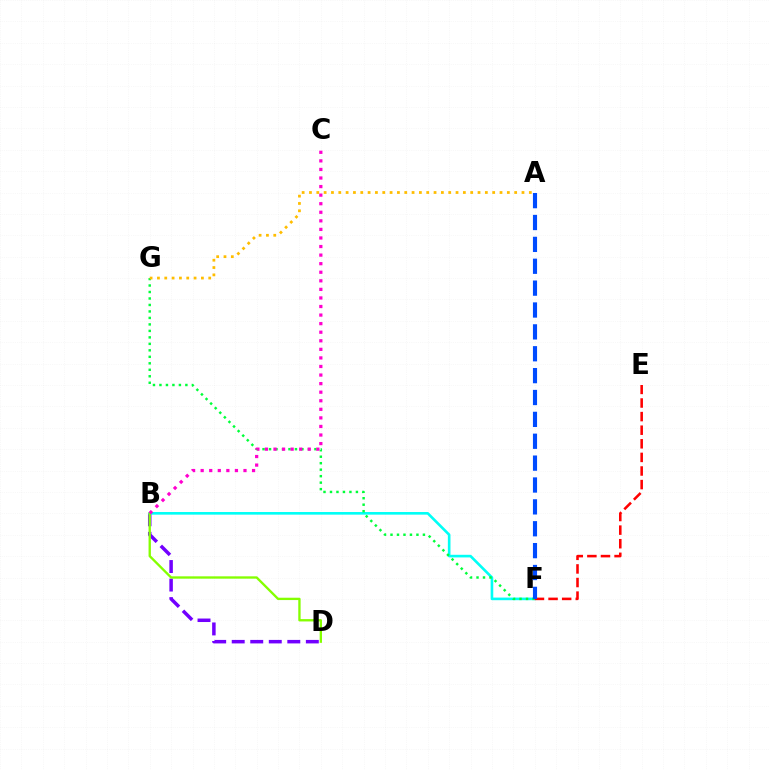{('B', 'D'): [{'color': '#7200ff', 'line_style': 'dashed', 'thickness': 2.52}, {'color': '#84ff00', 'line_style': 'solid', 'thickness': 1.69}], ('B', 'F'): [{'color': '#00fff6', 'line_style': 'solid', 'thickness': 1.89}], ('F', 'G'): [{'color': '#00ff39', 'line_style': 'dotted', 'thickness': 1.76}], ('E', 'F'): [{'color': '#ff0000', 'line_style': 'dashed', 'thickness': 1.85}], ('A', 'F'): [{'color': '#004bff', 'line_style': 'dashed', 'thickness': 2.97}], ('B', 'C'): [{'color': '#ff00cf', 'line_style': 'dotted', 'thickness': 2.33}], ('A', 'G'): [{'color': '#ffbd00', 'line_style': 'dotted', 'thickness': 1.99}]}